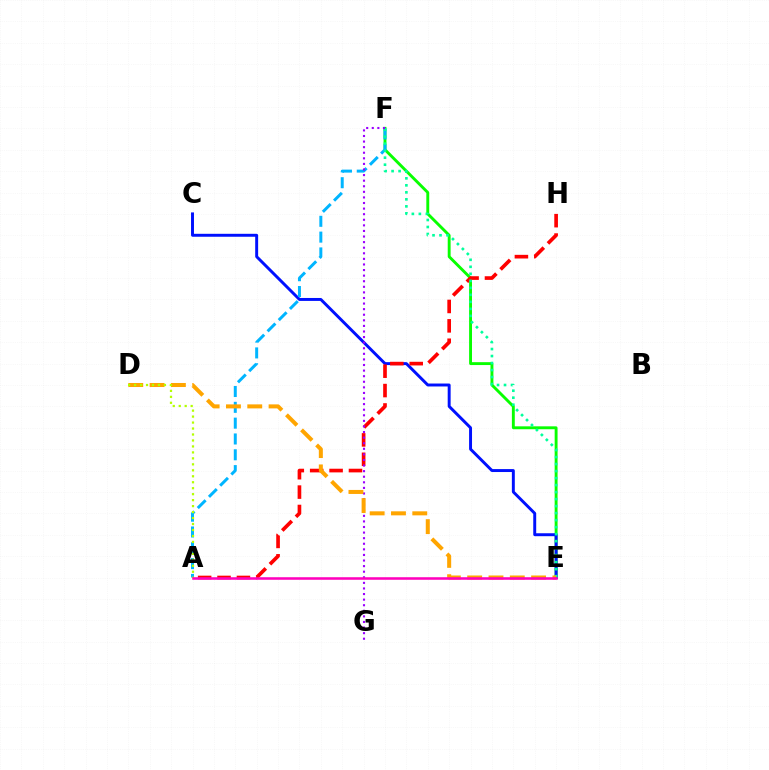{('E', 'F'): [{'color': '#08ff00', 'line_style': 'solid', 'thickness': 2.08}, {'color': '#00ff9d', 'line_style': 'dotted', 'thickness': 1.9}], ('C', 'E'): [{'color': '#0010ff', 'line_style': 'solid', 'thickness': 2.12}], ('A', 'F'): [{'color': '#00b5ff', 'line_style': 'dashed', 'thickness': 2.15}], ('A', 'H'): [{'color': '#ff0000', 'line_style': 'dashed', 'thickness': 2.63}], ('F', 'G'): [{'color': '#9b00ff', 'line_style': 'dotted', 'thickness': 1.52}], ('D', 'E'): [{'color': '#ffa500', 'line_style': 'dashed', 'thickness': 2.89}], ('A', 'D'): [{'color': '#b3ff00', 'line_style': 'dotted', 'thickness': 1.62}], ('A', 'E'): [{'color': '#ff00bd', 'line_style': 'solid', 'thickness': 1.83}]}